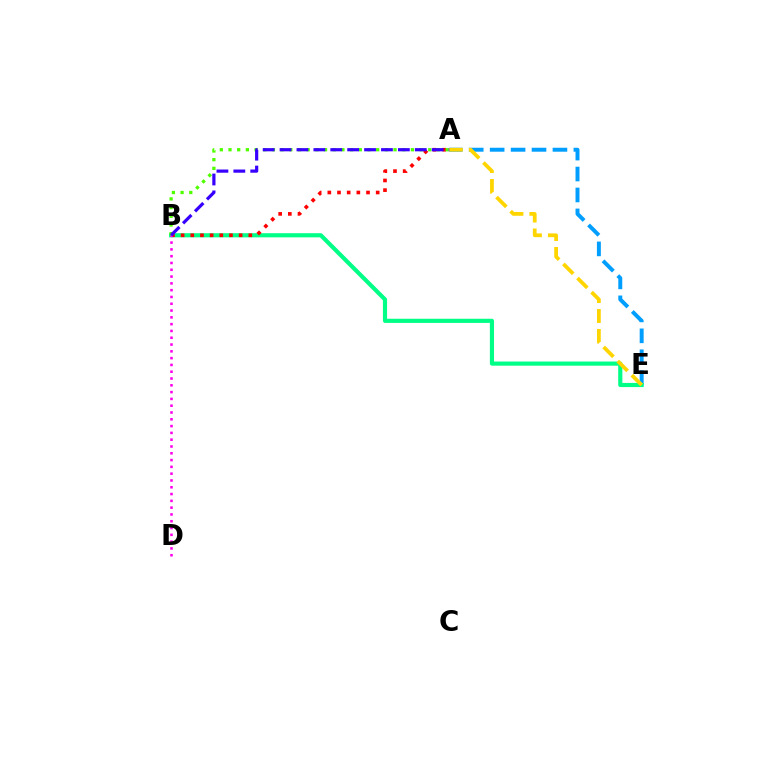{('A', 'E'): [{'color': '#009eff', 'line_style': 'dashed', 'thickness': 2.84}, {'color': '#ffd500', 'line_style': 'dashed', 'thickness': 2.71}], ('B', 'E'): [{'color': '#00ff86', 'line_style': 'solid', 'thickness': 2.99}], ('A', 'B'): [{'color': '#ff0000', 'line_style': 'dotted', 'thickness': 2.63}, {'color': '#4fff00', 'line_style': 'dotted', 'thickness': 2.36}, {'color': '#3700ff', 'line_style': 'dashed', 'thickness': 2.3}], ('B', 'D'): [{'color': '#ff00ed', 'line_style': 'dotted', 'thickness': 1.85}]}